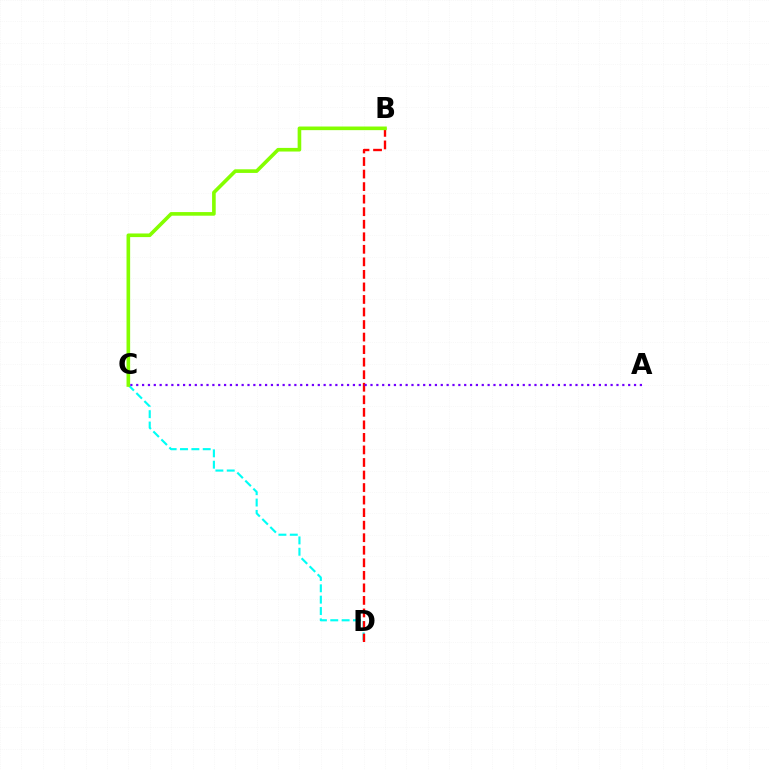{('C', 'D'): [{'color': '#00fff6', 'line_style': 'dashed', 'thickness': 1.54}], ('B', 'D'): [{'color': '#ff0000', 'line_style': 'dashed', 'thickness': 1.7}], ('B', 'C'): [{'color': '#84ff00', 'line_style': 'solid', 'thickness': 2.61}], ('A', 'C'): [{'color': '#7200ff', 'line_style': 'dotted', 'thickness': 1.59}]}